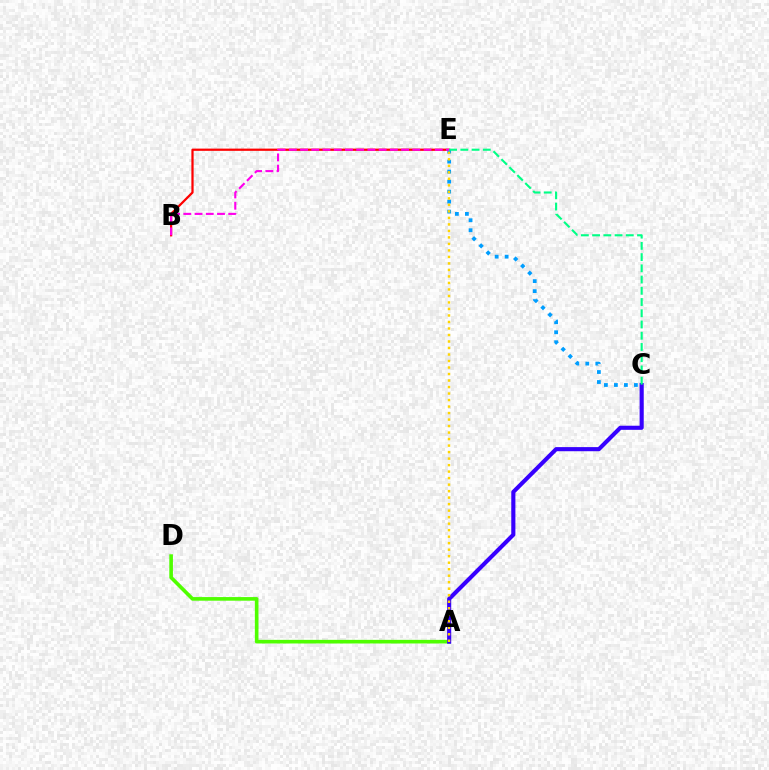{('A', 'D'): [{'color': '#4fff00', 'line_style': 'solid', 'thickness': 2.61}], ('B', 'E'): [{'color': '#ff0000', 'line_style': 'solid', 'thickness': 1.61}, {'color': '#ff00ed', 'line_style': 'dashed', 'thickness': 1.52}], ('C', 'E'): [{'color': '#009eff', 'line_style': 'dotted', 'thickness': 2.72}, {'color': '#00ff86', 'line_style': 'dashed', 'thickness': 1.53}], ('A', 'C'): [{'color': '#3700ff', 'line_style': 'solid', 'thickness': 2.96}], ('A', 'E'): [{'color': '#ffd500', 'line_style': 'dotted', 'thickness': 1.77}]}